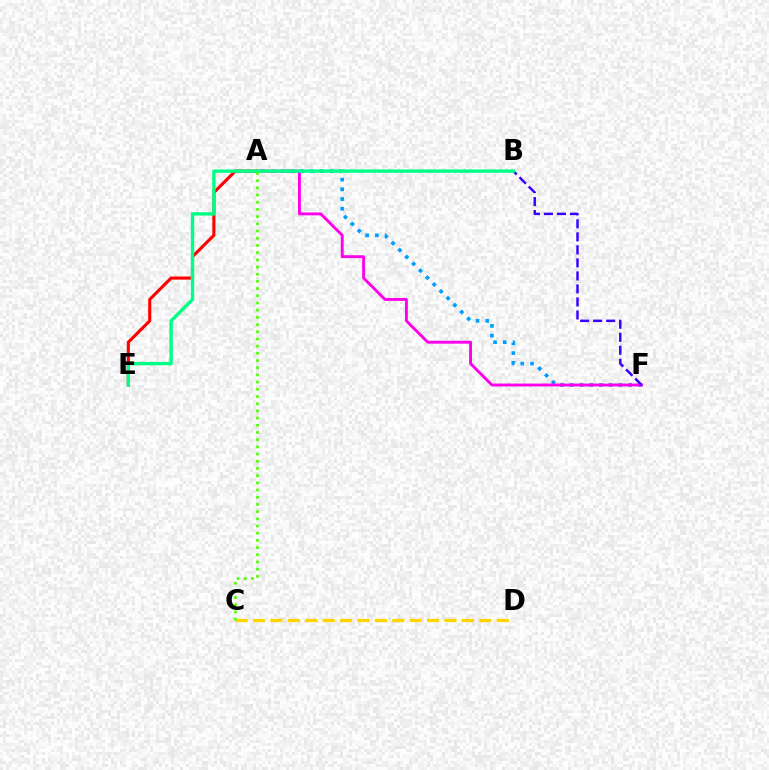{('A', 'E'): [{'color': '#ff0000', 'line_style': 'solid', 'thickness': 2.22}], ('A', 'F'): [{'color': '#009eff', 'line_style': 'dotted', 'thickness': 2.64}, {'color': '#ff00ed', 'line_style': 'solid', 'thickness': 2.08}], ('B', 'F'): [{'color': '#3700ff', 'line_style': 'dashed', 'thickness': 1.77}], ('C', 'D'): [{'color': '#ffd500', 'line_style': 'dashed', 'thickness': 2.37}], ('B', 'E'): [{'color': '#00ff86', 'line_style': 'solid', 'thickness': 2.43}], ('A', 'C'): [{'color': '#4fff00', 'line_style': 'dotted', 'thickness': 1.95}]}